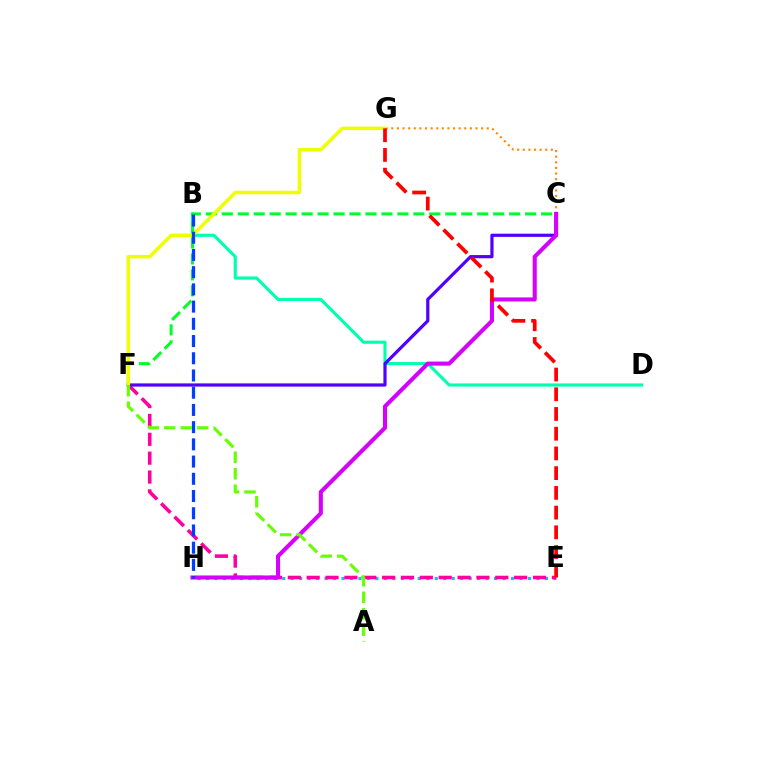{('B', 'D'): [{'color': '#00ffaf', 'line_style': 'solid', 'thickness': 2.25}], ('E', 'H'): [{'color': '#00c7ff', 'line_style': 'dotted', 'thickness': 2.3}], ('E', 'F'): [{'color': '#ff00a0', 'line_style': 'dashed', 'thickness': 2.56}], ('C', 'F'): [{'color': '#00ff27', 'line_style': 'dashed', 'thickness': 2.17}, {'color': '#4f00ff', 'line_style': 'solid', 'thickness': 2.3}], ('C', 'G'): [{'color': '#ff8800', 'line_style': 'dotted', 'thickness': 1.53}], ('F', 'G'): [{'color': '#eeff00', 'line_style': 'solid', 'thickness': 2.52}], ('C', 'H'): [{'color': '#d600ff', 'line_style': 'solid', 'thickness': 2.93}], ('E', 'G'): [{'color': '#ff0000', 'line_style': 'dashed', 'thickness': 2.68}], ('B', 'H'): [{'color': '#003fff', 'line_style': 'dashed', 'thickness': 2.34}], ('A', 'F'): [{'color': '#66ff00', 'line_style': 'dashed', 'thickness': 2.24}]}